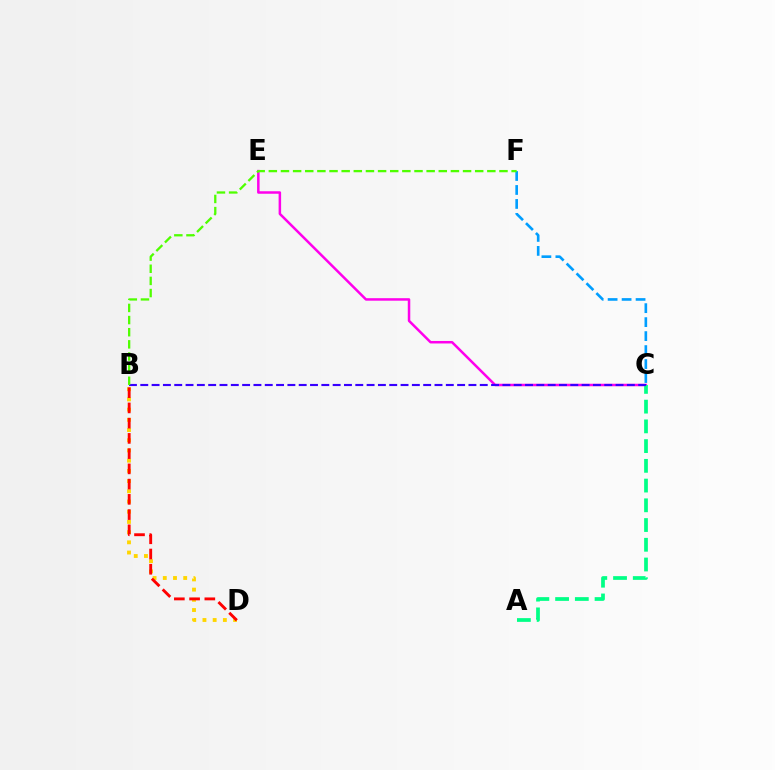{('C', 'F'): [{'color': '#009eff', 'line_style': 'dashed', 'thickness': 1.9}], ('B', 'D'): [{'color': '#ffd500', 'line_style': 'dotted', 'thickness': 2.77}, {'color': '#ff0000', 'line_style': 'dashed', 'thickness': 2.07}], ('C', 'E'): [{'color': '#ff00ed', 'line_style': 'solid', 'thickness': 1.8}], ('A', 'C'): [{'color': '#00ff86', 'line_style': 'dashed', 'thickness': 2.68}], ('B', 'C'): [{'color': '#3700ff', 'line_style': 'dashed', 'thickness': 1.54}], ('B', 'F'): [{'color': '#4fff00', 'line_style': 'dashed', 'thickness': 1.65}]}